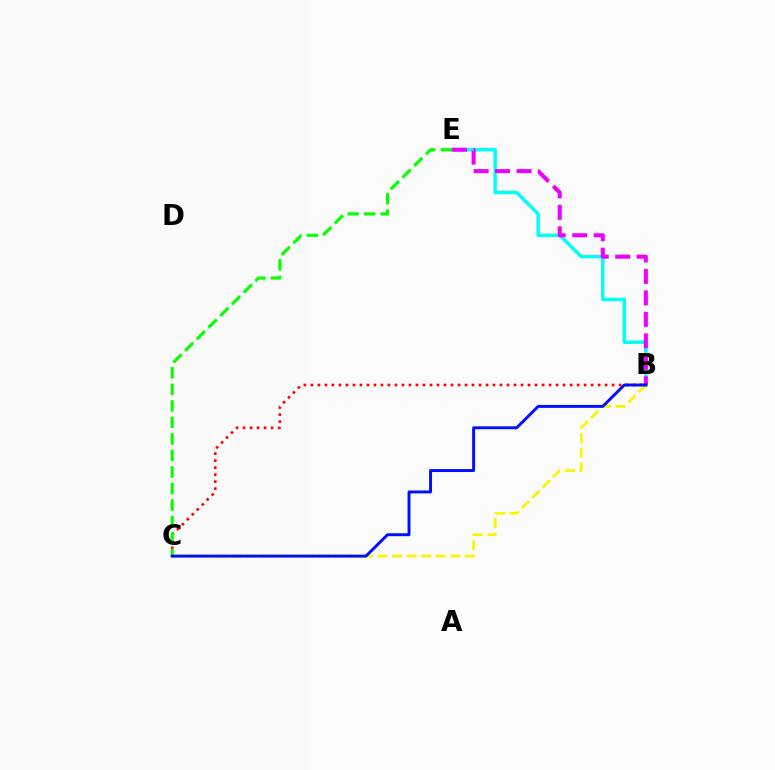{('B', 'E'): [{'color': '#00fff6', 'line_style': 'solid', 'thickness': 2.48}, {'color': '#ee00ff', 'line_style': 'dashed', 'thickness': 2.92}], ('B', 'C'): [{'color': '#ff0000', 'line_style': 'dotted', 'thickness': 1.9}, {'color': '#fcf500', 'line_style': 'dashed', 'thickness': 1.98}, {'color': '#0010ff', 'line_style': 'solid', 'thickness': 2.12}], ('C', 'E'): [{'color': '#08ff00', 'line_style': 'dashed', 'thickness': 2.25}]}